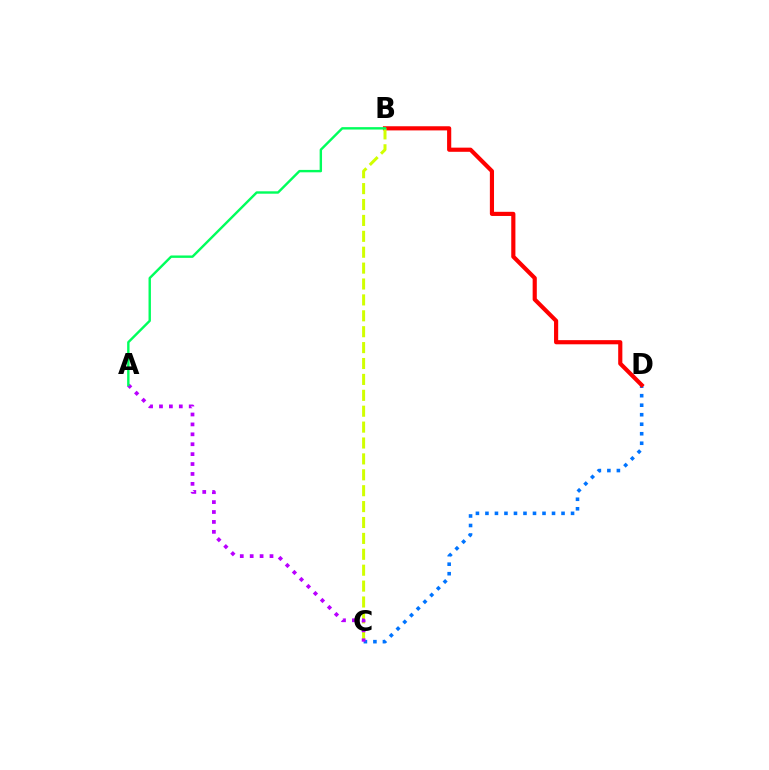{('C', 'D'): [{'color': '#0074ff', 'line_style': 'dotted', 'thickness': 2.58}], ('B', 'D'): [{'color': '#ff0000', 'line_style': 'solid', 'thickness': 2.99}], ('B', 'C'): [{'color': '#d1ff00', 'line_style': 'dashed', 'thickness': 2.16}], ('A', 'C'): [{'color': '#b900ff', 'line_style': 'dotted', 'thickness': 2.69}], ('A', 'B'): [{'color': '#00ff5c', 'line_style': 'solid', 'thickness': 1.73}]}